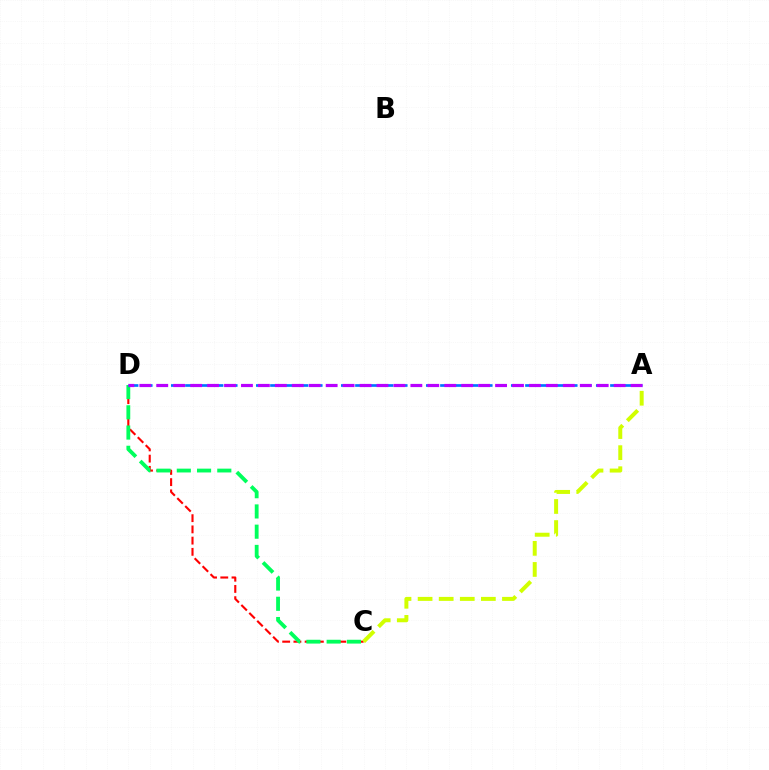{('C', 'D'): [{'color': '#ff0000', 'line_style': 'dashed', 'thickness': 1.52}, {'color': '#00ff5c', 'line_style': 'dashed', 'thickness': 2.75}], ('A', 'C'): [{'color': '#d1ff00', 'line_style': 'dashed', 'thickness': 2.87}], ('A', 'D'): [{'color': '#0074ff', 'line_style': 'dashed', 'thickness': 1.92}, {'color': '#b900ff', 'line_style': 'dashed', 'thickness': 2.3}]}